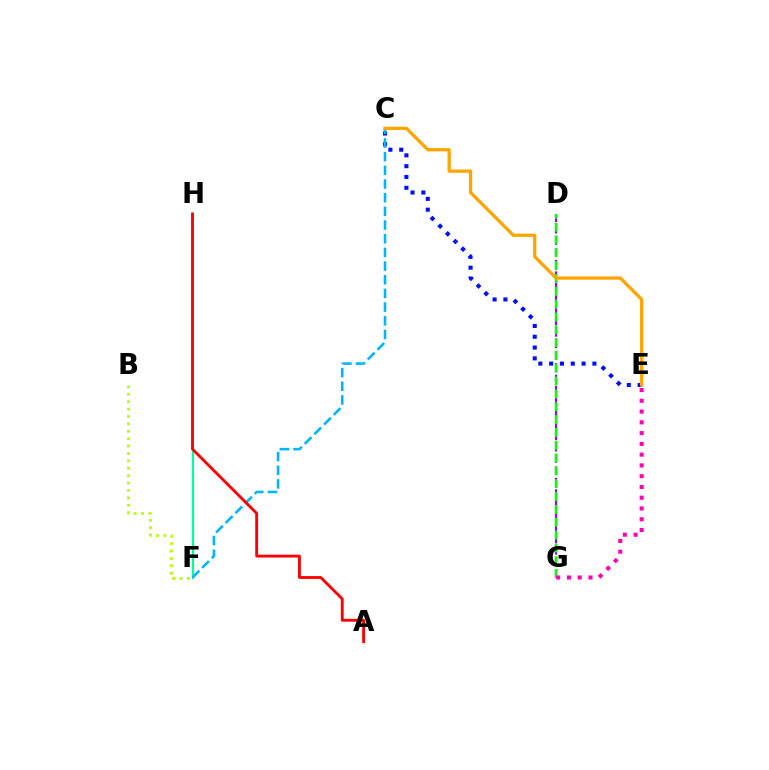{('B', 'F'): [{'color': '#b3ff00', 'line_style': 'dotted', 'thickness': 2.01}], ('C', 'E'): [{'color': '#0010ff', 'line_style': 'dotted', 'thickness': 2.94}, {'color': '#ffa500', 'line_style': 'solid', 'thickness': 2.37}], ('D', 'G'): [{'color': '#9b00ff', 'line_style': 'dashed', 'thickness': 1.56}, {'color': '#08ff00', 'line_style': 'dashed', 'thickness': 1.74}], ('F', 'H'): [{'color': '#00ff9d', 'line_style': 'solid', 'thickness': 1.58}], ('C', 'F'): [{'color': '#00b5ff', 'line_style': 'dashed', 'thickness': 1.86}], ('A', 'H'): [{'color': '#ff0000', 'line_style': 'solid', 'thickness': 2.05}], ('E', 'G'): [{'color': '#ff00bd', 'line_style': 'dotted', 'thickness': 2.93}]}